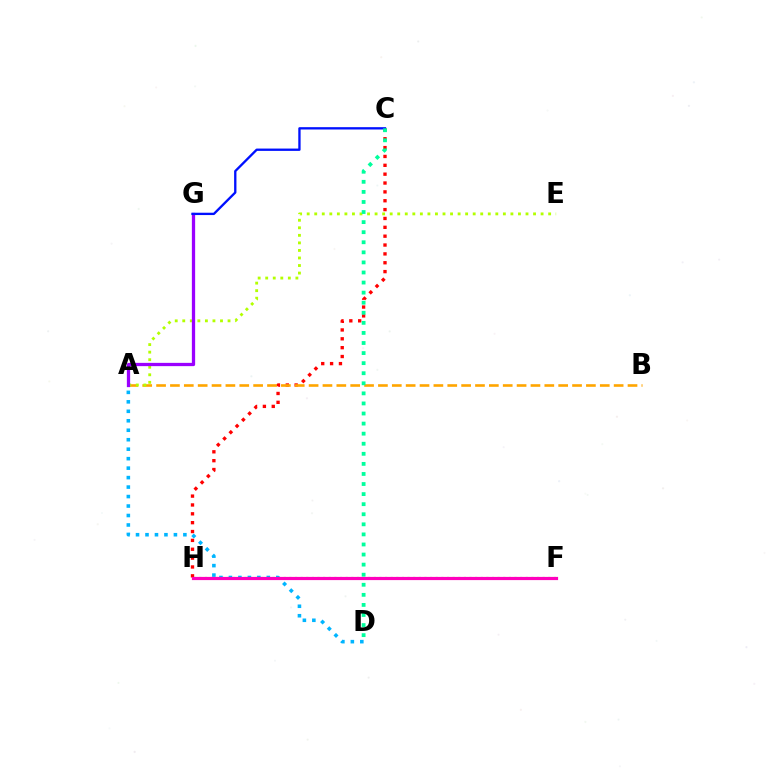{('C', 'H'): [{'color': '#ff0000', 'line_style': 'dotted', 'thickness': 2.41}], ('A', 'B'): [{'color': '#ffa500', 'line_style': 'dashed', 'thickness': 1.88}], ('F', 'H'): [{'color': '#08ff00', 'line_style': 'dotted', 'thickness': 1.53}, {'color': '#ff00bd', 'line_style': 'solid', 'thickness': 2.29}], ('A', 'E'): [{'color': '#b3ff00', 'line_style': 'dotted', 'thickness': 2.05}], ('A', 'G'): [{'color': '#9b00ff', 'line_style': 'solid', 'thickness': 2.36}], ('A', 'D'): [{'color': '#00b5ff', 'line_style': 'dotted', 'thickness': 2.57}], ('C', 'G'): [{'color': '#0010ff', 'line_style': 'solid', 'thickness': 1.68}], ('C', 'D'): [{'color': '#00ff9d', 'line_style': 'dotted', 'thickness': 2.74}]}